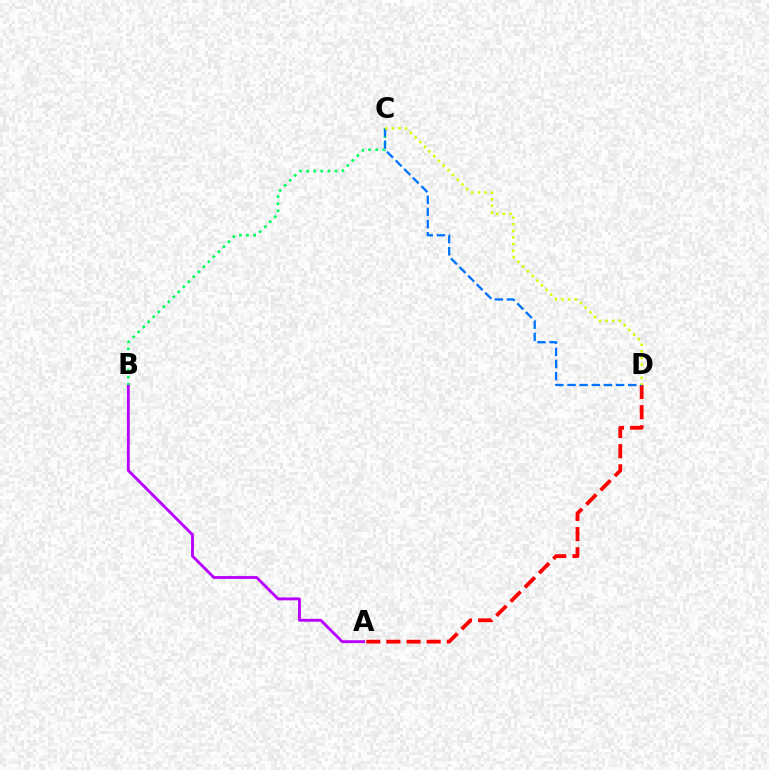{('A', 'D'): [{'color': '#ff0000', 'line_style': 'dashed', 'thickness': 2.73}], ('A', 'B'): [{'color': '#b900ff', 'line_style': 'solid', 'thickness': 2.06}], ('B', 'C'): [{'color': '#00ff5c', 'line_style': 'dotted', 'thickness': 1.93}], ('C', 'D'): [{'color': '#0074ff', 'line_style': 'dashed', 'thickness': 1.65}, {'color': '#d1ff00', 'line_style': 'dotted', 'thickness': 1.8}]}